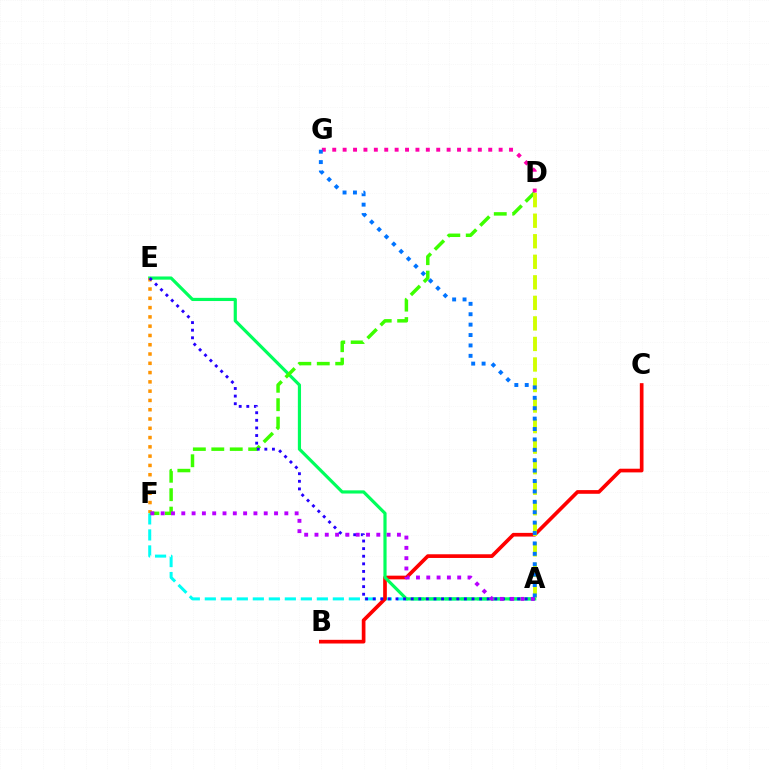{('A', 'F'): [{'color': '#00fff6', 'line_style': 'dashed', 'thickness': 2.17}, {'color': '#b900ff', 'line_style': 'dotted', 'thickness': 2.8}], ('B', 'C'): [{'color': '#ff0000', 'line_style': 'solid', 'thickness': 2.65}], ('A', 'E'): [{'color': '#00ff5c', 'line_style': 'solid', 'thickness': 2.29}, {'color': '#2500ff', 'line_style': 'dotted', 'thickness': 2.07}], ('E', 'F'): [{'color': '#ff9400', 'line_style': 'dotted', 'thickness': 2.52}], ('D', 'F'): [{'color': '#3dff00', 'line_style': 'dashed', 'thickness': 2.51}], ('A', 'D'): [{'color': '#d1ff00', 'line_style': 'dashed', 'thickness': 2.79}], ('D', 'G'): [{'color': '#ff00ac', 'line_style': 'dotted', 'thickness': 2.83}], ('A', 'G'): [{'color': '#0074ff', 'line_style': 'dotted', 'thickness': 2.83}]}